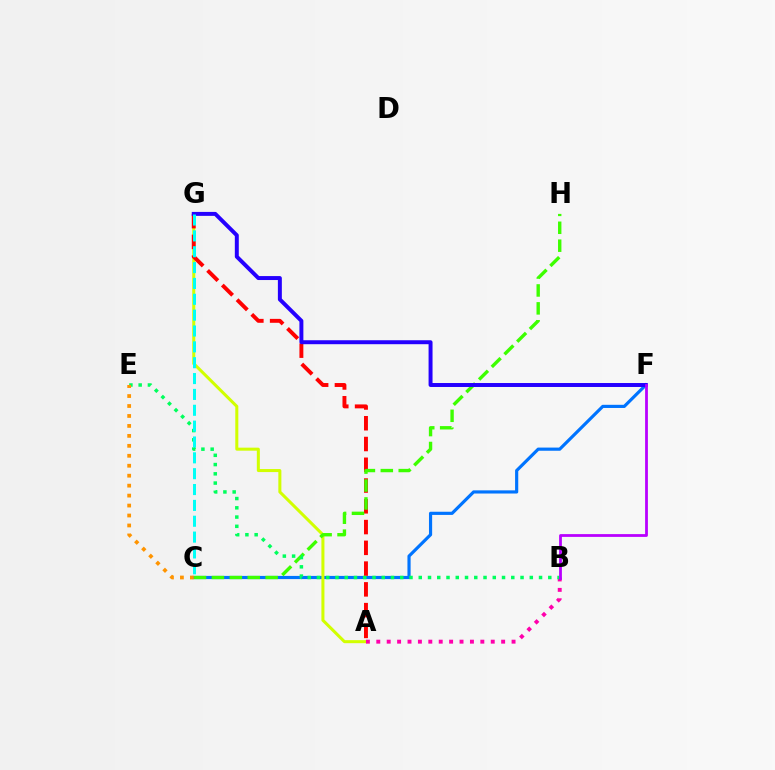{('C', 'F'): [{'color': '#0074ff', 'line_style': 'solid', 'thickness': 2.28}], ('A', 'G'): [{'color': '#d1ff00', 'line_style': 'solid', 'thickness': 2.18}, {'color': '#ff0000', 'line_style': 'dashed', 'thickness': 2.82}], ('A', 'B'): [{'color': '#ff00ac', 'line_style': 'dotted', 'thickness': 2.83}], ('C', 'H'): [{'color': '#3dff00', 'line_style': 'dashed', 'thickness': 2.43}], ('F', 'G'): [{'color': '#2500ff', 'line_style': 'solid', 'thickness': 2.85}], ('B', 'E'): [{'color': '#00ff5c', 'line_style': 'dotted', 'thickness': 2.51}], ('B', 'F'): [{'color': '#b900ff', 'line_style': 'solid', 'thickness': 2.0}], ('C', 'E'): [{'color': '#ff9400', 'line_style': 'dotted', 'thickness': 2.7}], ('C', 'G'): [{'color': '#00fff6', 'line_style': 'dashed', 'thickness': 2.15}]}